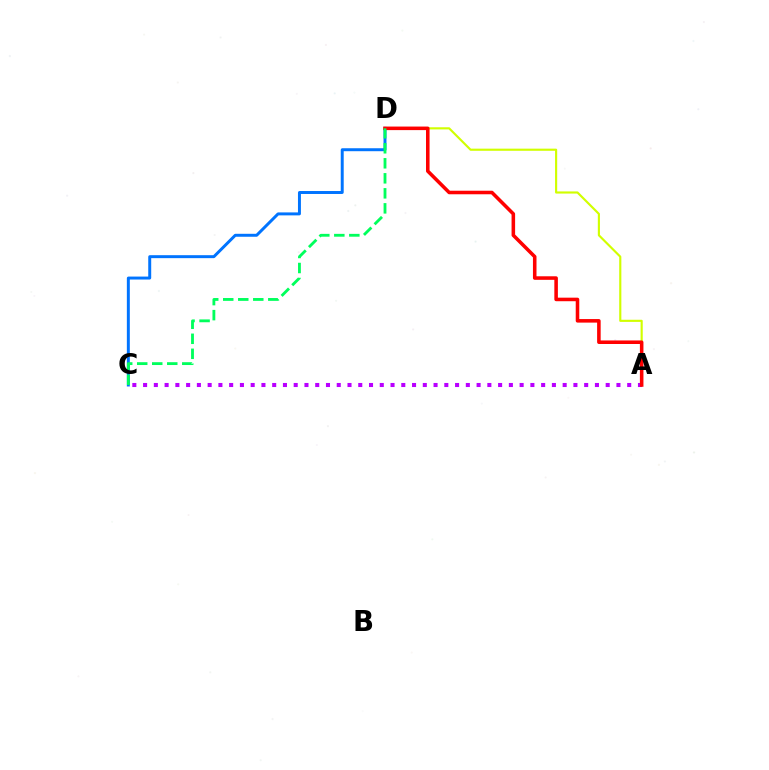{('C', 'D'): [{'color': '#0074ff', 'line_style': 'solid', 'thickness': 2.13}, {'color': '#00ff5c', 'line_style': 'dashed', 'thickness': 2.04}], ('A', 'C'): [{'color': '#b900ff', 'line_style': 'dotted', 'thickness': 2.92}], ('A', 'D'): [{'color': '#d1ff00', 'line_style': 'solid', 'thickness': 1.55}, {'color': '#ff0000', 'line_style': 'solid', 'thickness': 2.56}]}